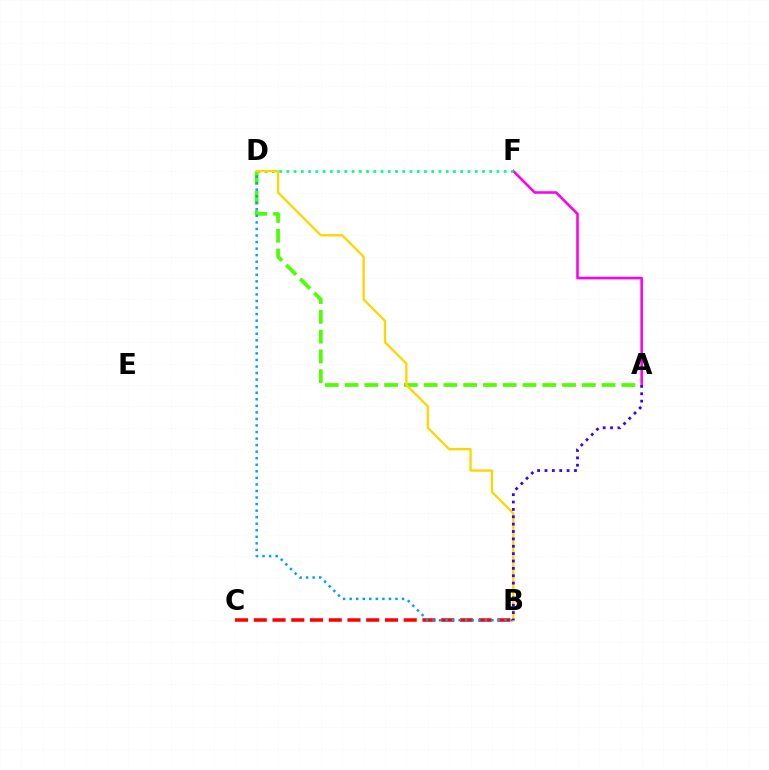{('A', 'F'): [{'color': '#ff00ed', 'line_style': 'solid', 'thickness': 1.85}], ('D', 'F'): [{'color': '#00ff86', 'line_style': 'dotted', 'thickness': 1.97}], ('A', 'D'): [{'color': '#4fff00', 'line_style': 'dashed', 'thickness': 2.69}], ('B', 'C'): [{'color': '#ff0000', 'line_style': 'dashed', 'thickness': 2.55}], ('B', 'D'): [{'color': '#009eff', 'line_style': 'dotted', 'thickness': 1.78}, {'color': '#ffd500', 'line_style': 'solid', 'thickness': 1.67}], ('A', 'B'): [{'color': '#3700ff', 'line_style': 'dotted', 'thickness': 2.0}]}